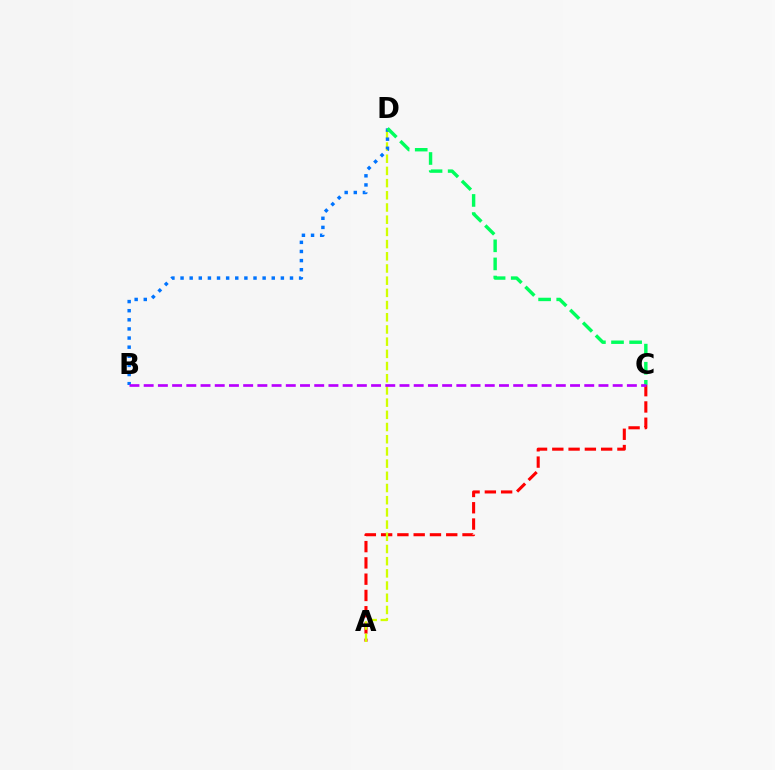{('A', 'C'): [{'color': '#ff0000', 'line_style': 'dashed', 'thickness': 2.21}], ('A', 'D'): [{'color': '#d1ff00', 'line_style': 'dashed', 'thickness': 1.66}], ('B', 'D'): [{'color': '#0074ff', 'line_style': 'dotted', 'thickness': 2.48}], ('C', 'D'): [{'color': '#00ff5c', 'line_style': 'dashed', 'thickness': 2.46}], ('B', 'C'): [{'color': '#b900ff', 'line_style': 'dashed', 'thickness': 1.93}]}